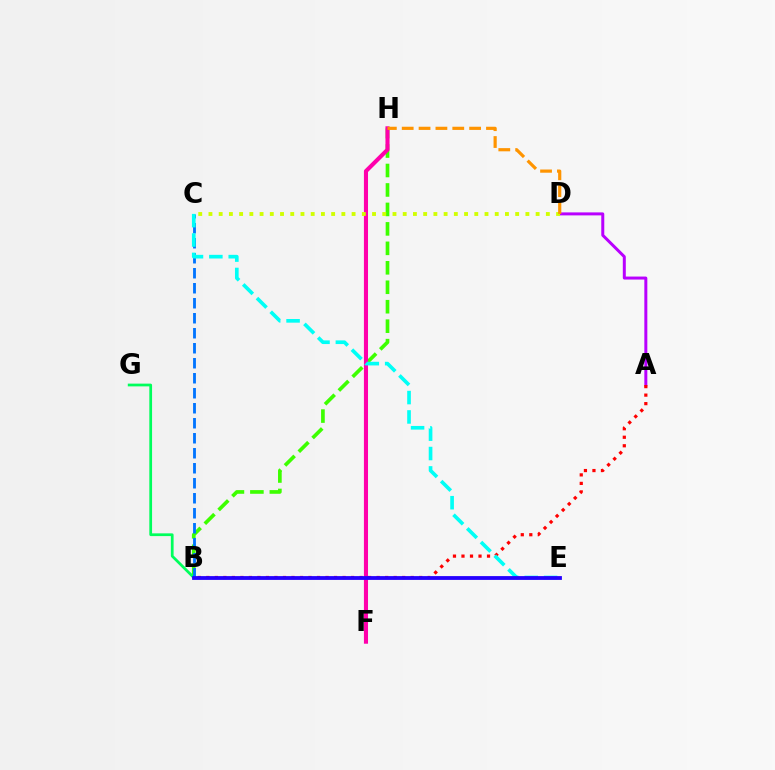{('B', 'H'): [{'color': '#3dff00', 'line_style': 'dashed', 'thickness': 2.64}], ('A', 'D'): [{'color': '#b900ff', 'line_style': 'solid', 'thickness': 2.15}], ('B', 'G'): [{'color': '#00ff5c', 'line_style': 'solid', 'thickness': 1.98}], ('B', 'C'): [{'color': '#0074ff', 'line_style': 'dashed', 'thickness': 2.04}], ('F', 'H'): [{'color': '#ff00ac', 'line_style': 'solid', 'thickness': 2.95}], ('A', 'B'): [{'color': '#ff0000', 'line_style': 'dotted', 'thickness': 2.31}], ('C', 'D'): [{'color': '#d1ff00', 'line_style': 'dotted', 'thickness': 2.78}], ('C', 'E'): [{'color': '#00fff6', 'line_style': 'dashed', 'thickness': 2.63}], ('D', 'H'): [{'color': '#ff9400', 'line_style': 'dashed', 'thickness': 2.29}], ('B', 'E'): [{'color': '#2500ff', 'line_style': 'solid', 'thickness': 2.74}]}